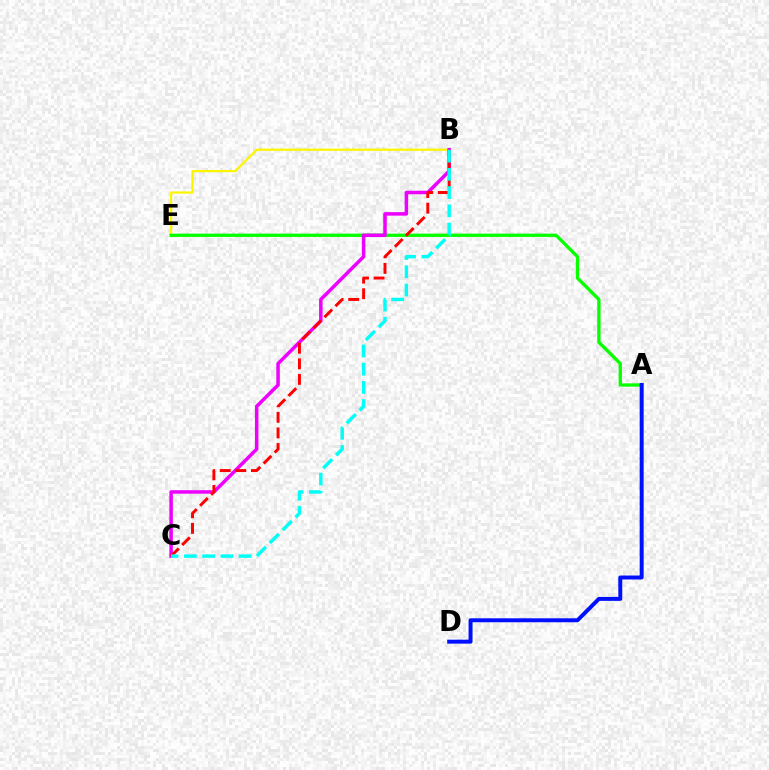{('B', 'E'): [{'color': '#fcf500', 'line_style': 'solid', 'thickness': 1.6}], ('A', 'E'): [{'color': '#08ff00', 'line_style': 'solid', 'thickness': 2.4}], ('B', 'C'): [{'color': '#ee00ff', 'line_style': 'solid', 'thickness': 2.52}, {'color': '#ff0000', 'line_style': 'dashed', 'thickness': 2.12}, {'color': '#00fff6', 'line_style': 'dashed', 'thickness': 2.48}], ('A', 'D'): [{'color': '#0010ff', 'line_style': 'solid', 'thickness': 2.86}]}